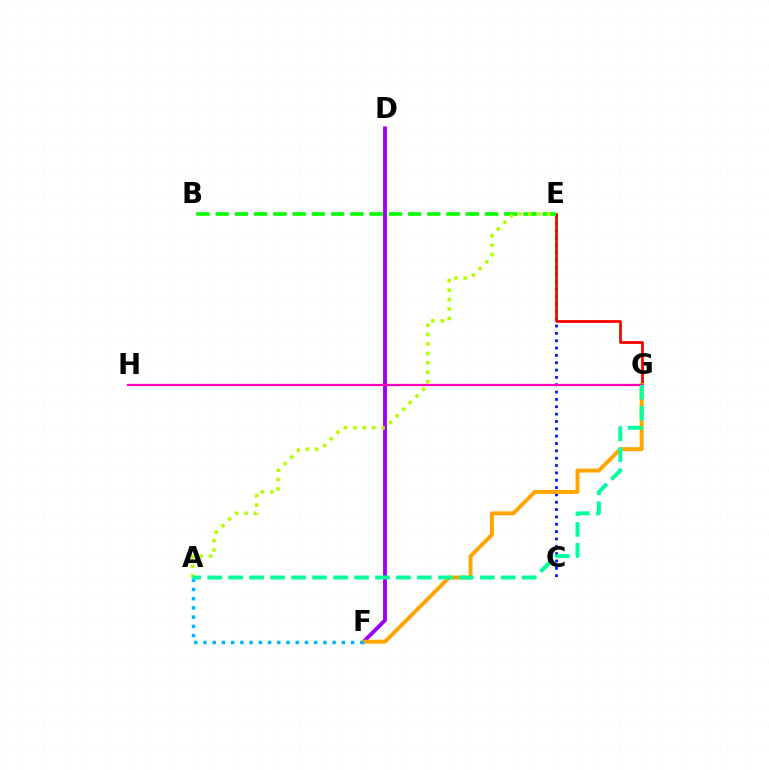{('C', 'E'): [{'color': '#0010ff', 'line_style': 'dotted', 'thickness': 1.99}], ('E', 'G'): [{'color': '#ff0000', 'line_style': 'solid', 'thickness': 1.98}], ('D', 'F'): [{'color': '#9b00ff', 'line_style': 'solid', 'thickness': 2.79}], ('F', 'G'): [{'color': '#ffa500', 'line_style': 'solid', 'thickness': 2.83}], ('B', 'E'): [{'color': '#08ff00', 'line_style': 'dashed', 'thickness': 2.61}], ('A', 'E'): [{'color': '#b3ff00', 'line_style': 'dotted', 'thickness': 2.55}], ('G', 'H'): [{'color': '#ff00bd', 'line_style': 'solid', 'thickness': 1.62}], ('A', 'F'): [{'color': '#00b5ff', 'line_style': 'dotted', 'thickness': 2.51}], ('A', 'G'): [{'color': '#00ff9d', 'line_style': 'dashed', 'thickness': 2.85}]}